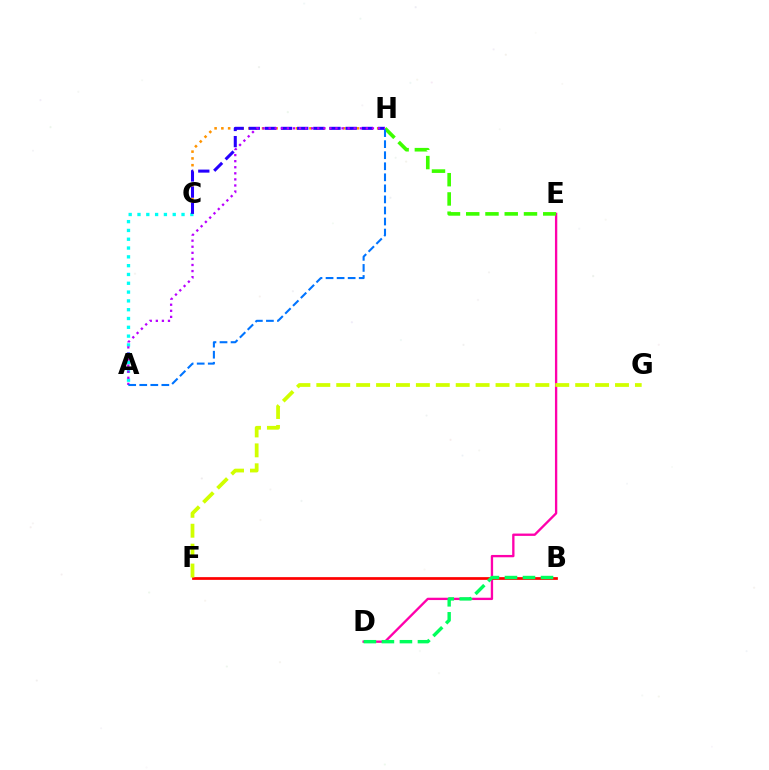{('D', 'E'): [{'color': '#ff00ac', 'line_style': 'solid', 'thickness': 1.68}], ('B', 'F'): [{'color': '#ff0000', 'line_style': 'solid', 'thickness': 1.96}], ('C', 'H'): [{'color': '#ff9400', 'line_style': 'dotted', 'thickness': 1.84}, {'color': '#2500ff', 'line_style': 'dashed', 'thickness': 2.19}], ('A', 'C'): [{'color': '#00fff6', 'line_style': 'dotted', 'thickness': 2.39}], ('E', 'H'): [{'color': '#3dff00', 'line_style': 'dashed', 'thickness': 2.62}], ('B', 'D'): [{'color': '#00ff5c', 'line_style': 'dashed', 'thickness': 2.45}], ('F', 'G'): [{'color': '#d1ff00', 'line_style': 'dashed', 'thickness': 2.71}], ('A', 'H'): [{'color': '#b900ff', 'line_style': 'dotted', 'thickness': 1.65}, {'color': '#0074ff', 'line_style': 'dashed', 'thickness': 1.5}]}